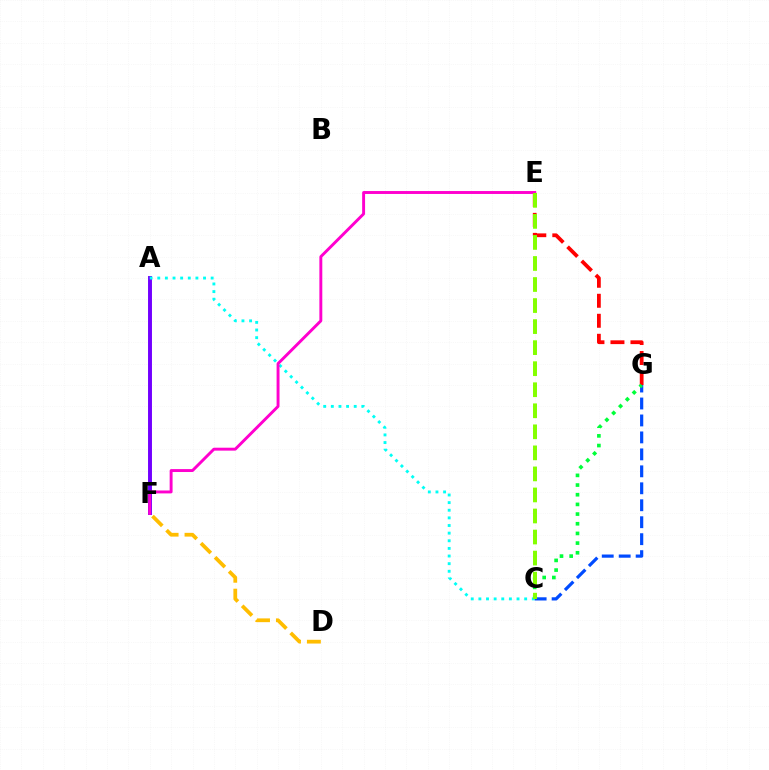{('A', 'F'): [{'color': '#7200ff', 'line_style': 'solid', 'thickness': 2.83}], ('E', 'G'): [{'color': '#ff0000', 'line_style': 'dashed', 'thickness': 2.72}], ('A', 'C'): [{'color': '#00fff6', 'line_style': 'dotted', 'thickness': 2.07}], ('E', 'F'): [{'color': '#ff00cf', 'line_style': 'solid', 'thickness': 2.1}], ('C', 'G'): [{'color': '#004bff', 'line_style': 'dashed', 'thickness': 2.3}, {'color': '#00ff39', 'line_style': 'dotted', 'thickness': 2.63}], ('D', 'F'): [{'color': '#ffbd00', 'line_style': 'dashed', 'thickness': 2.7}], ('C', 'E'): [{'color': '#84ff00', 'line_style': 'dashed', 'thickness': 2.86}]}